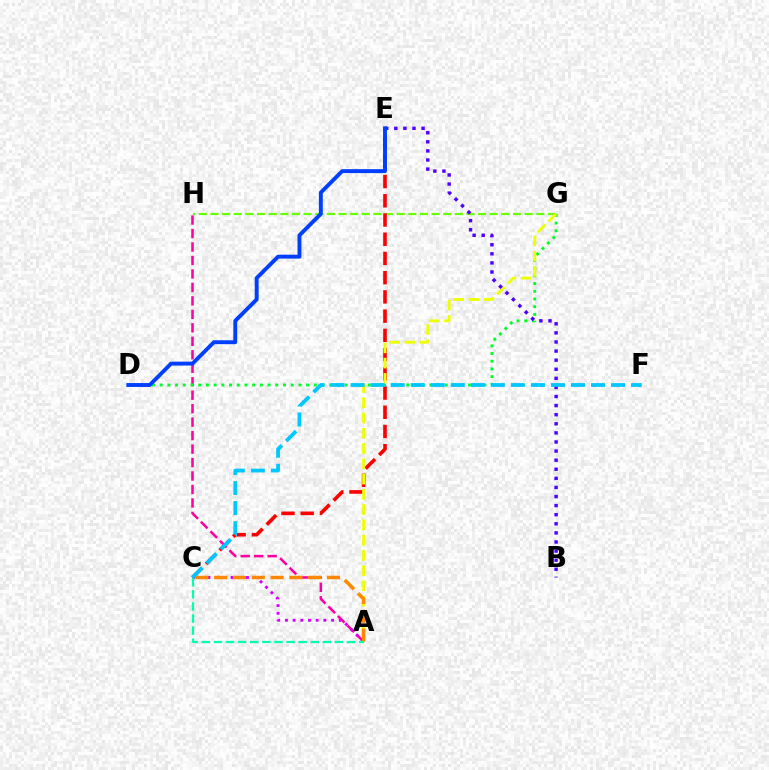{('G', 'H'): [{'color': '#66ff00', 'line_style': 'dashed', 'thickness': 1.58}], ('C', 'E'): [{'color': '#ff0000', 'line_style': 'dashed', 'thickness': 2.61}], ('A', 'H'): [{'color': '#ff00a0', 'line_style': 'dashed', 'thickness': 1.83}], ('D', 'G'): [{'color': '#00ff27', 'line_style': 'dotted', 'thickness': 2.09}], ('A', 'G'): [{'color': '#eeff00', 'line_style': 'dashed', 'thickness': 2.07}], ('A', 'C'): [{'color': '#d600ff', 'line_style': 'dotted', 'thickness': 2.09}, {'color': '#ff8800', 'line_style': 'dashed', 'thickness': 2.55}, {'color': '#00ffaf', 'line_style': 'dashed', 'thickness': 1.64}], ('B', 'E'): [{'color': '#4f00ff', 'line_style': 'dotted', 'thickness': 2.47}], ('D', 'E'): [{'color': '#003fff', 'line_style': 'solid', 'thickness': 2.81}], ('C', 'F'): [{'color': '#00c7ff', 'line_style': 'dashed', 'thickness': 2.72}]}